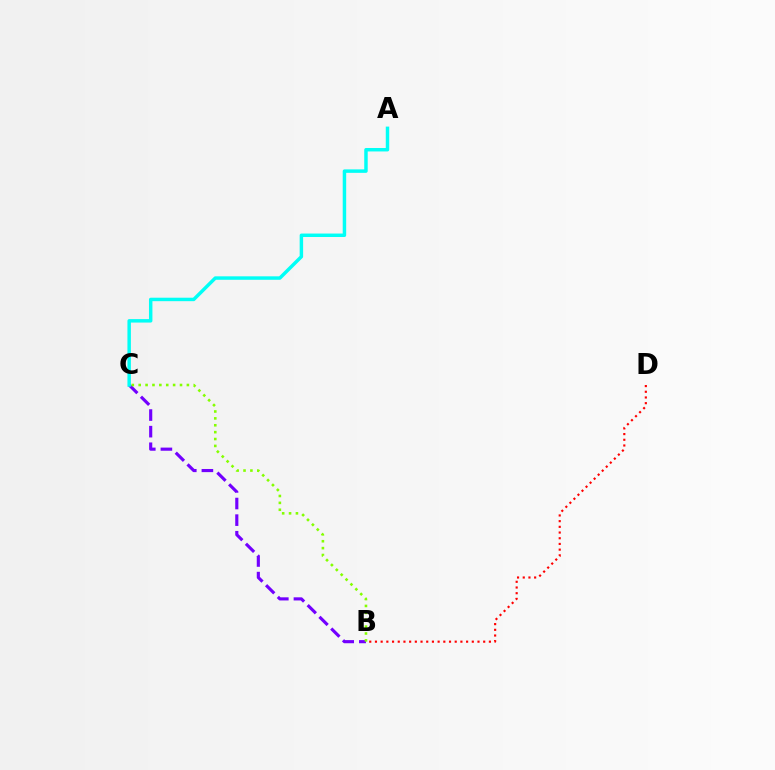{('B', 'C'): [{'color': '#7200ff', 'line_style': 'dashed', 'thickness': 2.26}, {'color': '#84ff00', 'line_style': 'dotted', 'thickness': 1.87}], ('B', 'D'): [{'color': '#ff0000', 'line_style': 'dotted', 'thickness': 1.55}], ('A', 'C'): [{'color': '#00fff6', 'line_style': 'solid', 'thickness': 2.49}]}